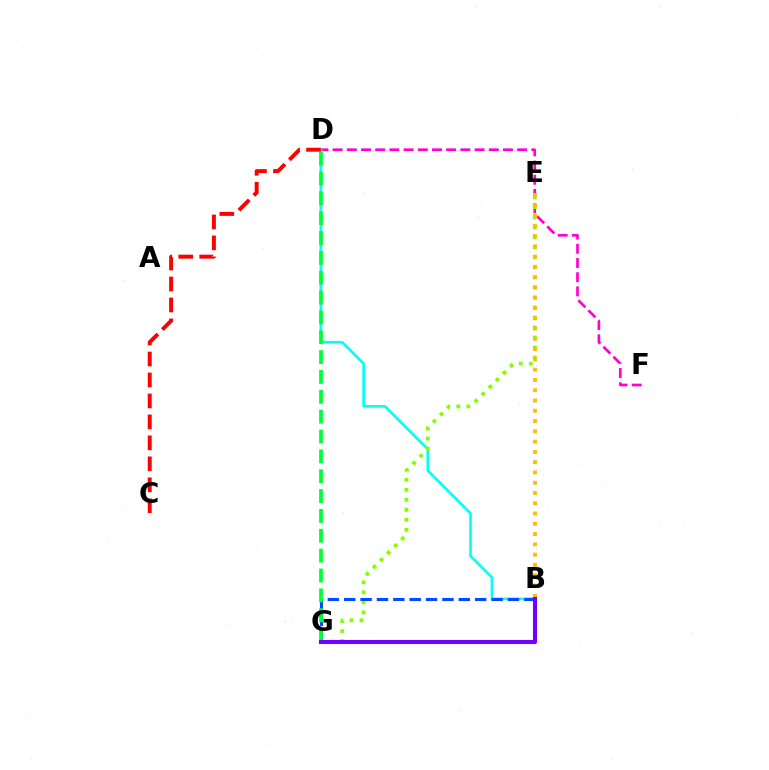{('D', 'F'): [{'color': '#ff00cf', 'line_style': 'dashed', 'thickness': 1.93}], ('B', 'D'): [{'color': '#00fff6', 'line_style': 'solid', 'thickness': 1.89}], ('E', 'G'): [{'color': '#84ff00', 'line_style': 'dotted', 'thickness': 2.72}], ('B', 'E'): [{'color': '#ffbd00', 'line_style': 'dotted', 'thickness': 2.79}], ('C', 'D'): [{'color': '#ff0000', 'line_style': 'dashed', 'thickness': 2.85}], ('B', 'G'): [{'color': '#004bff', 'line_style': 'dashed', 'thickness': 2.22}, {'color': '#7200ff', 'line_style': 'solid', 'thickness': 2.94}], ('D', 'G'): [{'color': '#00ff39', 'line_style': 'dashed', 'thickness': 2.7}]}